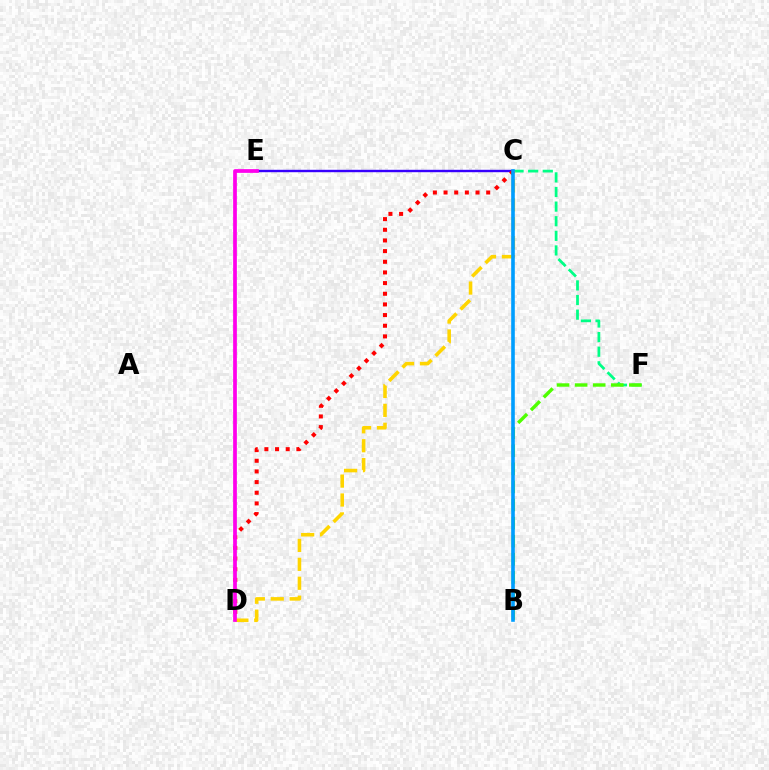{('C', 'F'): [{'color': '#00ff86', 'line_style': 'dashed', 'thickness': 1.98}], ('C', 'D'): [{'color': '#ffd500', 'line_style': 'dashed', 'thickness': 2.57}, {'color': '#ff0000', 'line_style': 'dotted', 'thickness': 2.9}], ('C', 'E'): [{'color': '#3700ff', 'line_style': 'solid', 'thickness': 1.73}], ('B', 'F'): [{'color': '#4fff00', 'line_style': 'dashed', 'thickness': 2.46}], ('B', 'C'): [{'color': '#009eff', 'line_style': 'solid', 'thickness': 2.6}], ('D', 'E'): [{'color': '#ff00ed', 'line_style': 'solid', 'thickness': 2.68}]}